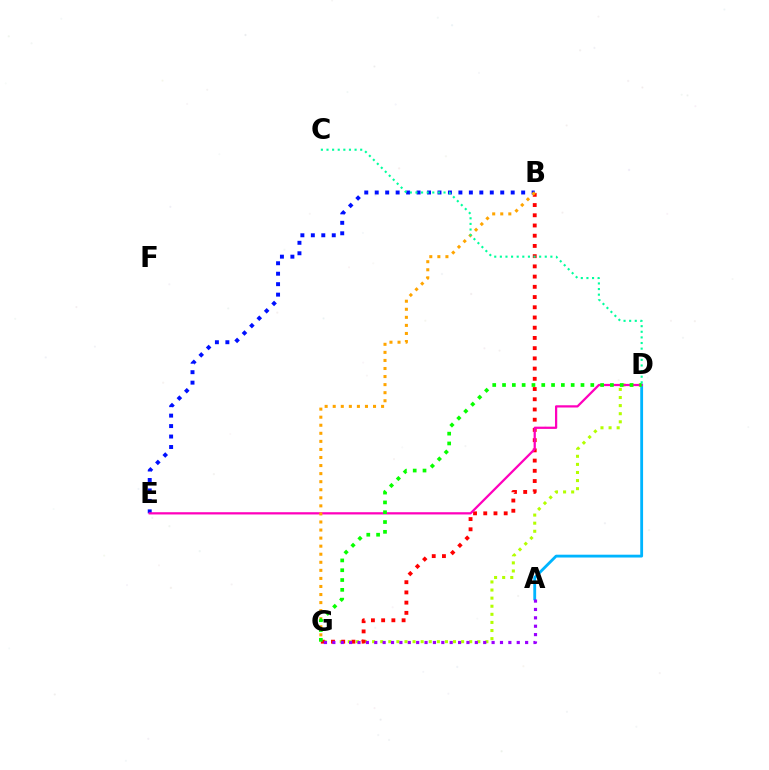{('B', 'E'): [{'color': '#0010ff', 'line_style': 'dotted', 'thickness': 2.84}], ('A', 'D'): [{'color': '#00b5ff', 'line_style': 'solid', 'thickness': 2.03}], ('D', 'G'): [{'color': '#b3ff00', 'line_style': 'dotted', 'thickness': 2.2}, {'color': '#08ff00', 'line_style': 'dotted', 'thickness': 2.66}], ('B', 'G'): [{'color': '#ff0000', 'line_style': 'dotted', 'thickness': 2.78}, {'color': '#ffa500', 'line_style': 'dotted', 'thickness': 2.19}], ('D', 'E'): [{'color': '#ff00bd', 'line_style': 'solid', 'thickness': 1.62}], ('A', 'G'): [{'color': '#9b00ff', 'line_style': 'dotted', 'thickness': 2.28}], ('C', 'D'): [{'color': '#00ff9d', 'line_style': 'dotted', 'thickness': 1.53}]}